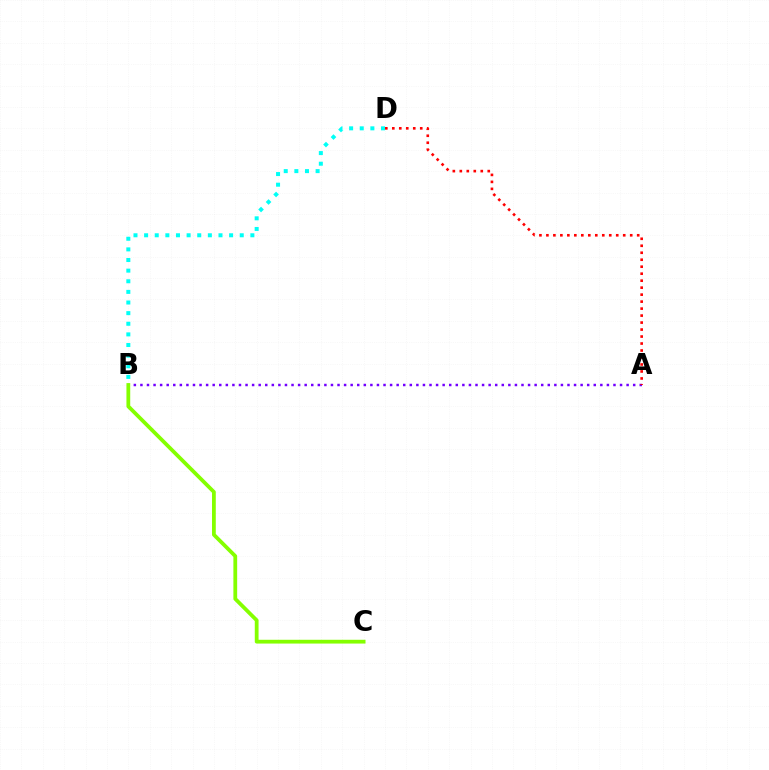{('A', 'B'): [{'color': '#7200ff', 'line_style': 'dotted', 'thickness': 1.79}], ('A', 'D'): [{'color': '#ff0000', 'line_style': 'dotted', 'thickness': 1.9}], ('B', 'D'): [{'color': '#00fff6', 'line_style': 'dotted', 'thickness': 2.89}], ('B', 'C'): [{'color': '#84ff00', 'line_style': 'solid', 'thickness': 2.72}]}